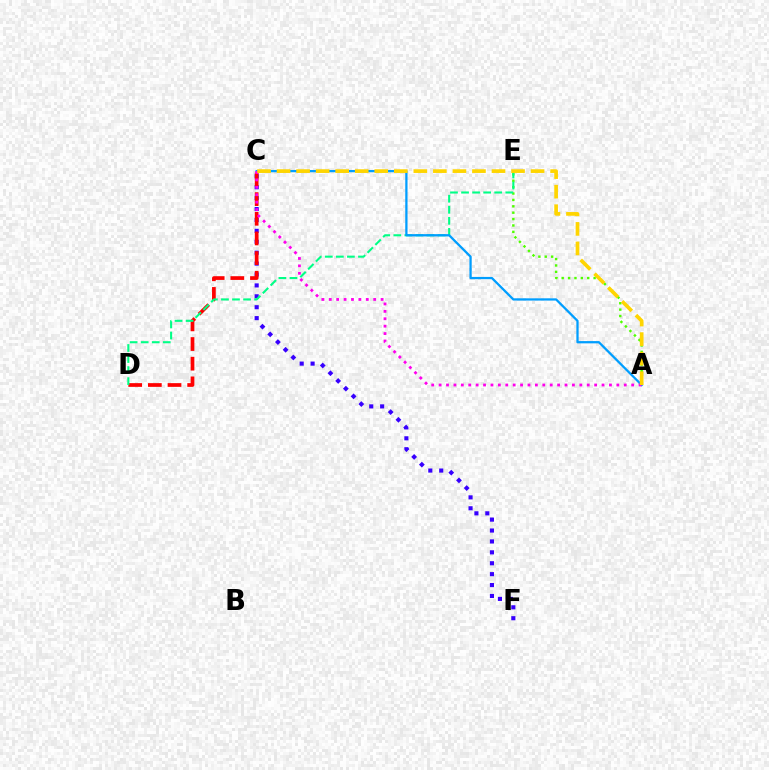{('C', 'F'): [{'color': '#3700ff', 'line_style': 'dotted', 'thickness': 2.96}], ('A', 'E'): [{'color': '#4fff00', 'line_style': 'dotted', 'thickness': 1.74}], ('C', 'D'): [{'color': '#ff0000', 'line_style': 'dashed', 'thickness': 2.67}], ('D', 'E'): [{'color': '#00ff86', 'line_style': 'dashed', 'thickness': 1.5}], ('A', 'C'): [{'color': '#009eff', 'line_style': 'solid', 'thickness': 1.63}, {'color': '#ff00ed', 'line_style': 'dotted', 'thickness': 2.01}, {'color': '#ffd500', 'line_style': 'dashed', 'thickness': 2.65}]}